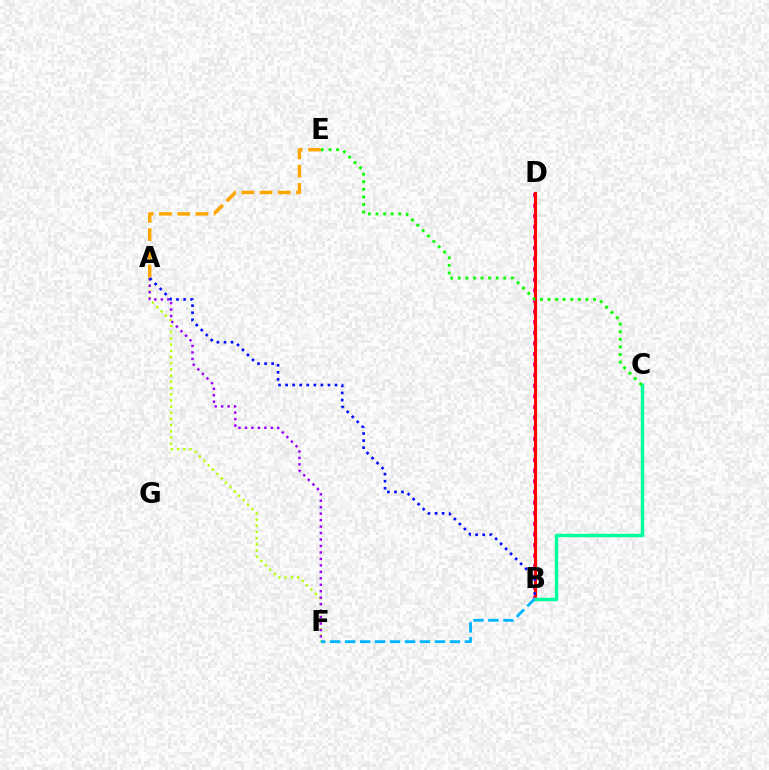{('B', 'D'): [{'color': '#ff00bd', 'line_style': 'dotted', 'thickness': 2.88}, {'color': '#ff0000', 'line_style': 'solid', 'thickness': 2.25}], ('A', 'F'): [{'color': '#b3ff00', 'line_style': 'dotted', 'thickness': 1.68}, {'color': '#9b00ff', 'line_style': 'dotted', 'thickness': 1.76}], ('A', 'E'): [{'color': '#ffa500', 'line_style': 'dashed', 'thickness': 2.48}], ('B', 'C'): [{'color': '#00ff9d', 'line_style': 'solid', 'thickness': 2.49}], ('C', 'E'): [{'color': '#08ff00', 'line_style': 'dotted', 'thickness': 2.06}], ('B', 'F'): [{'color': '#00b5ff', 'line_style': 'dashed', 'thickness': 2.03}], ('A', 'B'): [{'color': '#0010ff', 'line_style': 'dotted', 'thickness': 1.92}]}